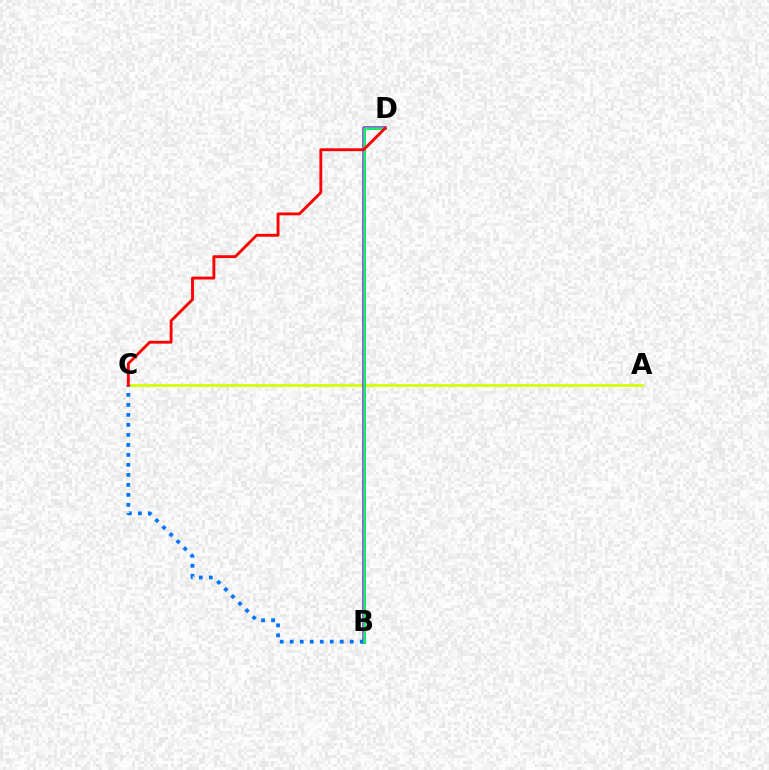{('A', 'C'): [{'color': '#d1ff00', 'line_style': 'solid', 'thickness': 1.96}], ('B', 'D'): [{'color': '#b900ff', 'line_style': 'solid', 'thickness': 2.52}, {'color': '#00ff5c', 'line_style': 'solid', 'thickness': 1.86}], ('B', 'C'): [{'color': '#0074ff', 'line_style': 'dotted', 'thickness': 2.72}], ('C', 'D'): [{'color': '#ff0000', 'line_style': 'solid', 'thickness': 2.06}]}